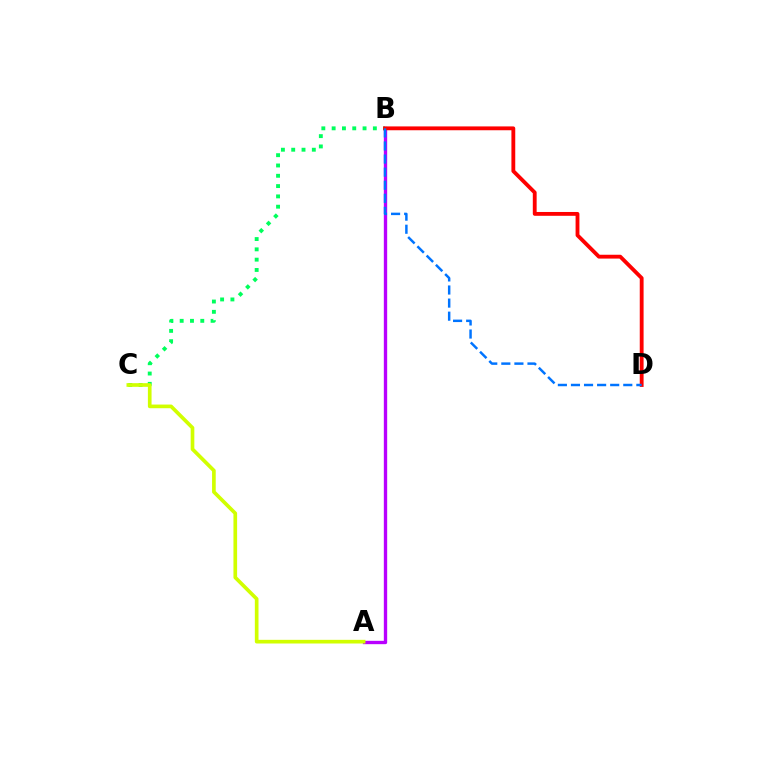{('B', 'C'): [{'color': '#00ff5c', 'line_style': 'dotted', 'thickness': 2.8}], ('A', 'B'): [{'color': '#b900ff', 'line_style': 'solid', 'thickness': 2.41}], ('A', 'C'): [{'color': '#d1ff00', 'line_style': 'solid', 'thickness': 2.64}], ('B', 'D'): [{'color': '#ff0000', 'line_style': 'solid', 'thickness': 2.76}, {'color': '#0074ff', 'line_style': 'dashed', 'thickness': 1.78}]}